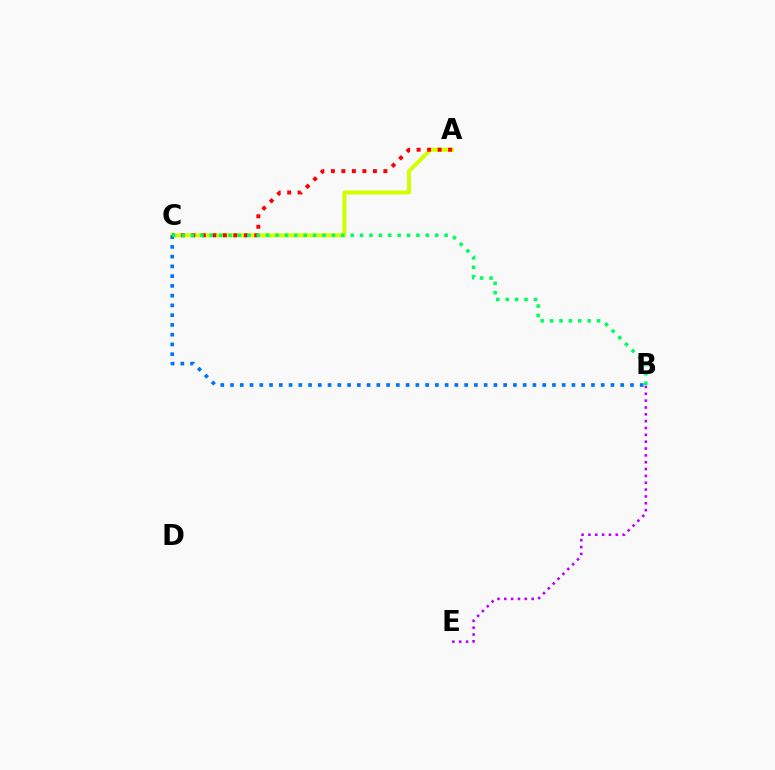{('A', 'C'): [{'color': '#d1ff00', 'line_style': 'solid', 'thickness': 2.87}, {'color': '#ff0000', 'line_style': 'dotted', 'thickness': 2.85}], ('B', 'E'): [{'color': '#b900ff', 'line_style': 'dotted', 'thickness': 1.86}], ('B', 'C'): [{'color': '#0074ff', 'line_style': 'dotted', 'thickness': 2.65}, {'color': '#00ff5c', 'line_style': 'dotted', 'thickness': 2.55}]}